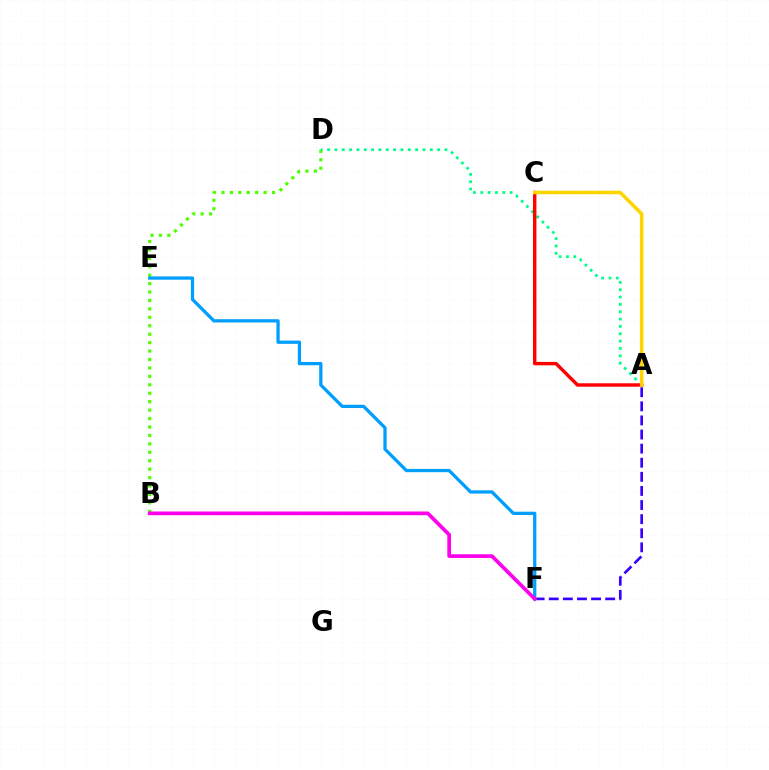{('B', 'D'): [{'color': '#4fff00', 'line_style': 'dotted', 'thickness': 2.29}], ('A', 'D'): [{'color': '#00ff86', 'line_style': 'dotted', 'thickness': 1.99}], ('A', 'C'): [{'color': '#ff0000', 'line_style': 'solid', 'thickness': 2.46}, {'color': '#ffd500', 'line_style': 'solid', 'thickness': 2.53}], ('A', 'F'): [{'color': '#3700ff', 'line_style': 'dashed', 'thickness': 1.92}], ('E', 'F'): [{'color': '#009eff', 'line_style': 'solid', 'thickness': 2.35}], ('B', 'F'): [{'color': '#ff00ed', 'line_style': 'solid', 'thickness': 2.66}]}